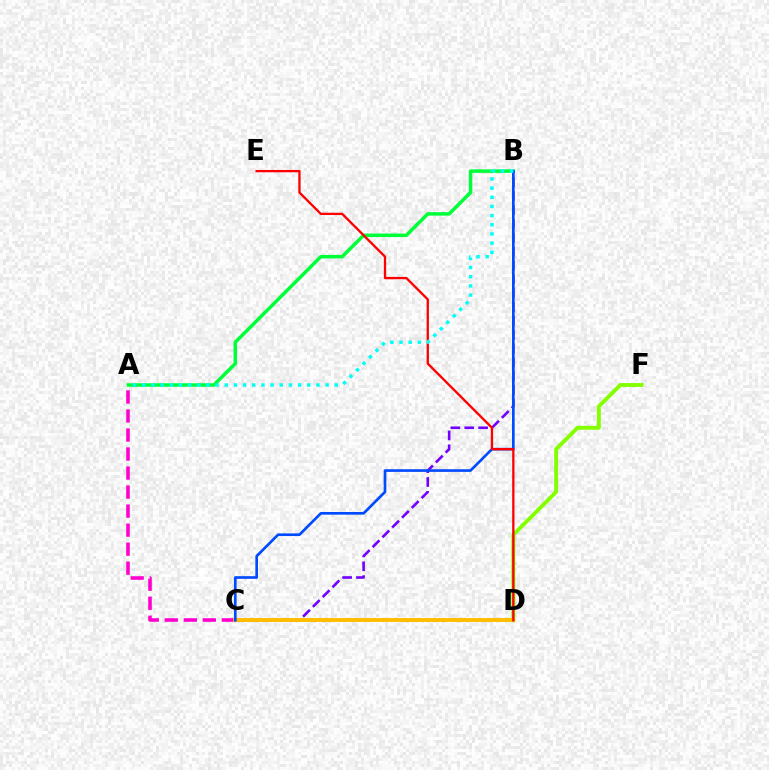{('A', 'C'): [{'color': '#ff00cf', 'line_style': 'dashed', 'thickness': 2.58}], ('D', 'F'): [{'color': '#84ff00', 'line_style': 'solid', 'thickness': 2.8}], ('A', 'B'): [{'color': '#00ff39', 'line_style': 'solid', 'thickness': 2.52}, {'color': '#00fff6', 'line_style': 'dotted', 'thickness': 2.49}], ('B', 'C'): [{'color': '#7200ff', 'line_style': 'dashed', 'thickness': 1.88}, {'color': '#004bff', 'line_style': 'solid', 'thickness': 1.92}], ('C', 'D'): [{'color': '#ffbd00', 'line_style': 'solid', 'thickness': 2.81}], ('D', 'E'): [{'color': '#ff0000', 'line_style': 'solid', 'thickness': 1.66}]}